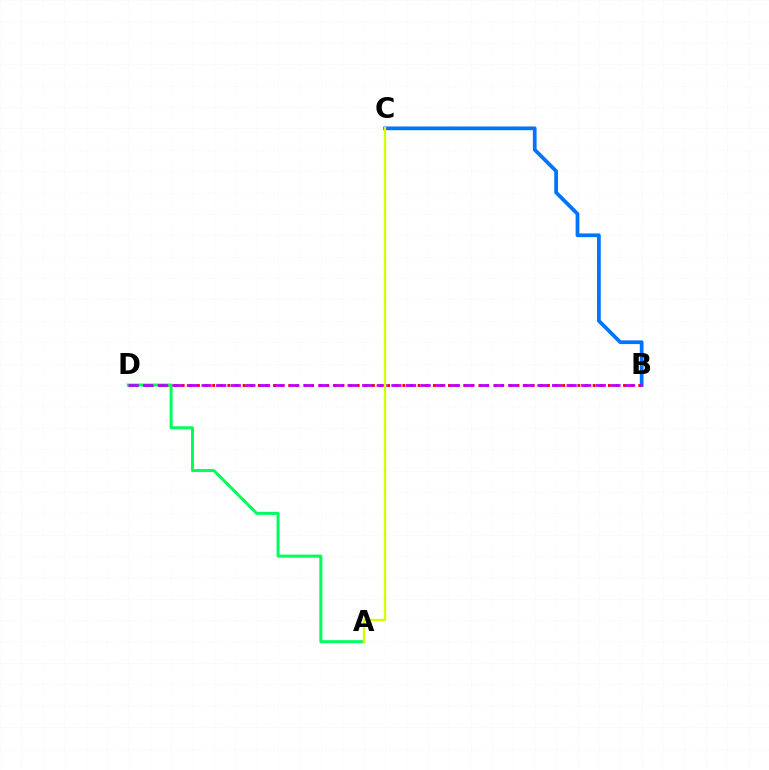{('B', 'C'): [{'color': '#0074ff', 'line_style': 'solid', 'thickness': 2.7}], ('B', 'D'): [{'color': '#ff0000', 'line_style': 'dotted', 'thickness': 2.07}, {'color': '#b900ff', 'line_style': 'dashed', 'thickness': 1.98}], ('A', 'D'): [{'color': '#00ff5c', 'line_style': 'solid', 'thickness': 2.17}], ('A', 'C'): [{'color': '#d1ff00', 'line_style': 'solid', 'thickness': 1.69}]}